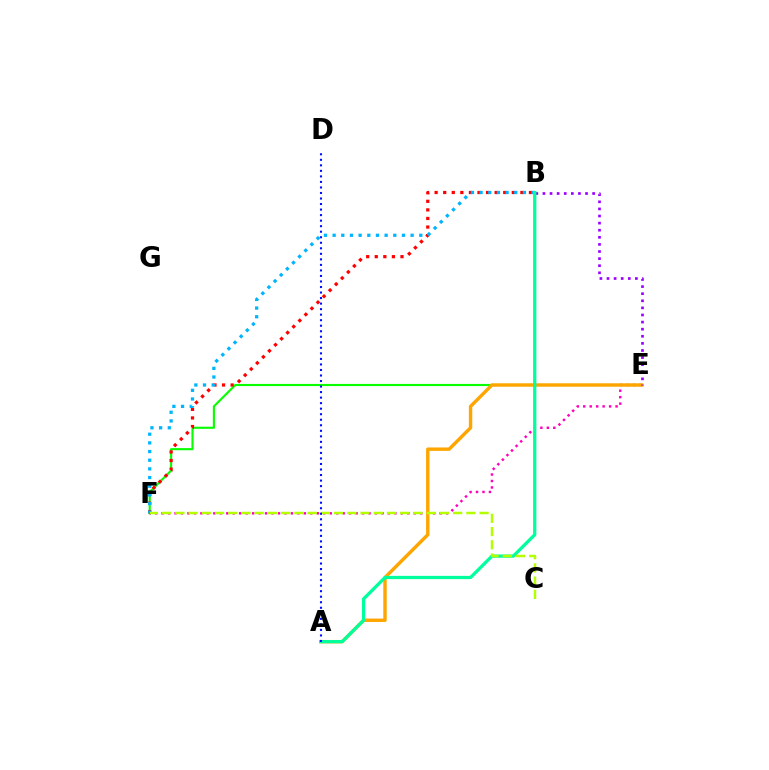{('E', 'F'): [{'color': '#08ff00', 'line_style': 'solid', 'thickness': 1.53}, {'color': '#ff00bd', 'line_style': 'dotted', 'thickness': 1.76}], ('B', 'F'): [{'color': '#ff0000', 'line_style': 'dotted', 'thickness': 2.33}, {'color': '#00b5ff', 'line_style': 'dotted', 'thickness': 2.35}], ('A', 'E'): [{'color': '#ffa500', 'line_style': 'solid', 'thickness': 2.45}], ('B', 'E'): [{'color': '#9b00ff', 'line_style': 'dotted', 'thickness': 1.93}], ('A', 'B'): [{'color': '#00ff9d', 'line_style': 'solid', 'thickness': 2.34}], ('C', 'F'): [{'color': '#b3ff00', 'line_style': 'dashed', 'thickness': 1.8}], ('A', 'D'): [{'color': '#0010ff', 'line_style': 'dotted', 'thickness': 1.5}]}